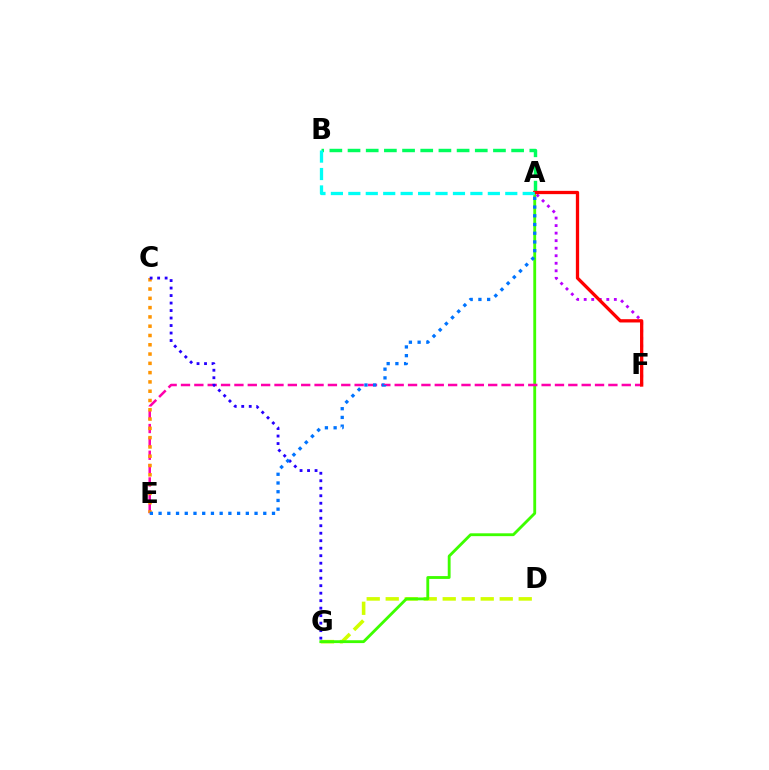{('A', 'B'): [{'color': '#00ff5c', 'line_style': 'dashed', 'thickness': 2.47}, {'color': '#00fff6', 'line_style': 'dashed', 'thickness': 2.37}], ('D', 'G'): [{'color': '#d1ff00', 'line_style': 'dashed', 'thickness': 2.58}], ('A', 'G'): [{'color': '#3dff00', 'line_style': 'solid', 'thickness': 2.05}], ('A', 'F'): [{'color': '#b900ff', 'line_style': 'dotted', 'thickness': 2.05}, {'color': '#ff0000', 'line_style': 'solid', 'thickness': 2.37}], ('E', 'F'): [{'color': '#ff00ac', 'line_style': 'dashed', 'thickness': 1.81}], ('C', 'E'): [{'color': '#ff9400', 'line_style': 'dotted', 'thickness': 2.52}], ('C', 'G'): [{'color': '#2500ff', 'line_style': 'dotted', 'thickness': 2.04}], ('A', 'E'): [{'color': '#0074ff', 'line_style': 'dotted', 'thickness': 2.37}]}